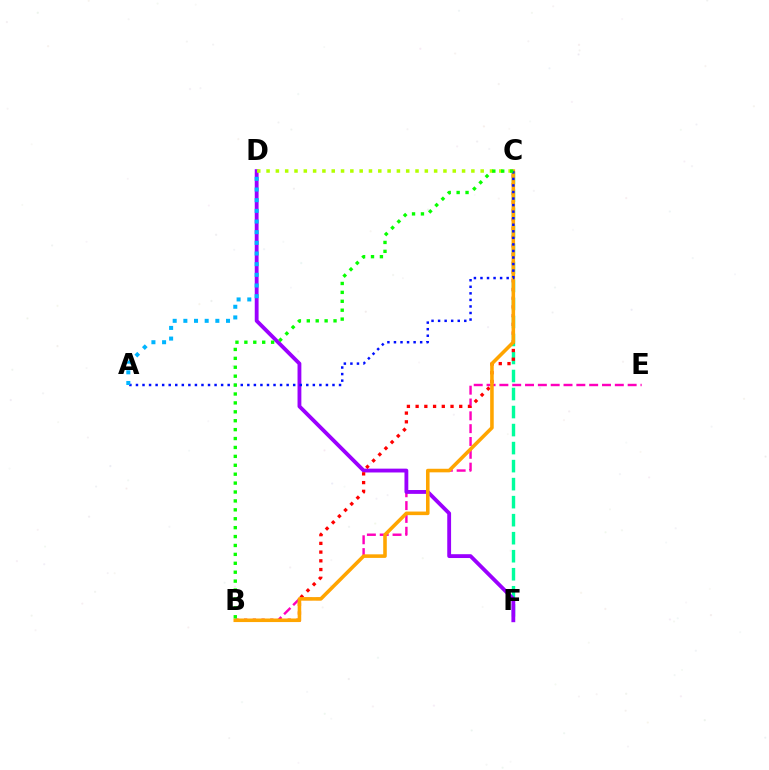{('C', 'F'): [{'color': '#00ff9d', 'line_style': 'dashed', 'thickness': 2.45}], ('B', 'E'): [{'color': '#ff00bd', 'line_style': 'dashed', 'thickness': 1.74}], ('D', 'F'): [{'color': '#9b00ff', 'line_style': 'solid', 'thickness': 2.76}], ('C', 'D'): [{'color': '#b3ff00', 'line_style': 'dotted', 'thickness': 2.53}], ('B', 'C'): [{'color': '#ff0000', 'line_style': 'dotted', 'thickness': 2.37}, {'color': '#ffa500', 'line_style': 'solid', 'thickness': 2.57}, {'color': '#08ff00', 'line_style': 'dotted', 'thickness': 2.42}], ('A', 'C'): [{'color': '#0010ff', 'line_style': 'dotted', 'thickness': 1.78}], ('A', 'D'): [{'color': '#00b5ff', 'line_style': 'dotted', 'thickness': 2.9}]}